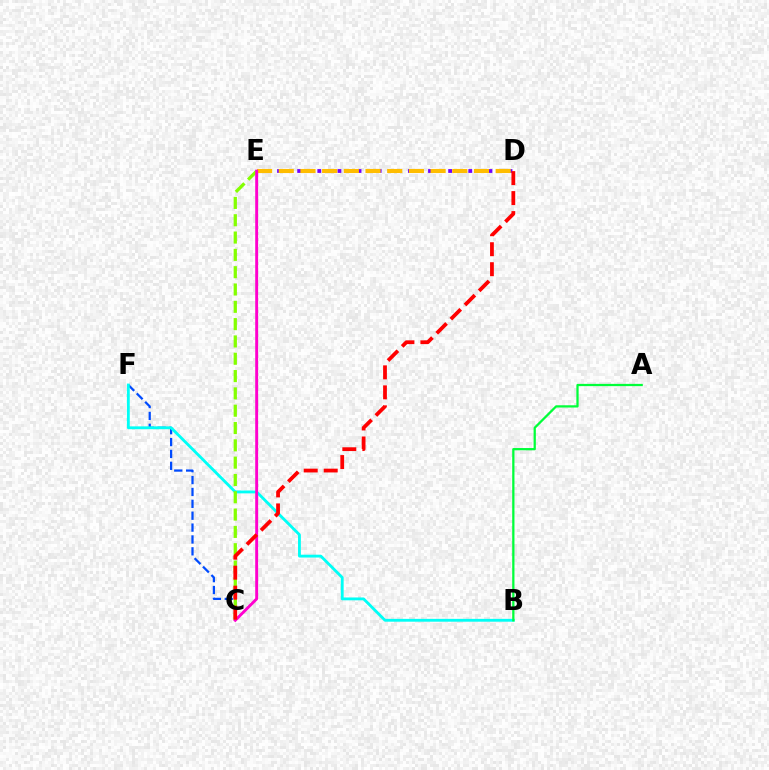{('C', 'F'): [{'color': '#004bff', 'line_style': 'dashed', 'thickness': 1.61}], ('B', 'F'): [{'color': '#00fff6', 'line_style': 'solid', 'thickness': 2.04}], ('C', 'E'): [{'color': '#84ff00', 'line_style': 'dashed', 'thickness': 2.35}, {'color': '#ff00cf', 'line_style': 'solid', 'thickness': 2.1}], ('D', 'E'): [{'color': '#7200ff', 'line_style': 'dotted', 'thickness': 2.73}, {'color': '#ffbd00', 'line_style': 'dashed', 'thickness': 2.95}], ('A', 'B'): [{'color': '#00ff39', 'line_style': 'solid', 'thickness': 1.63}], ('C', 'D'): [{'color': '#ff0000', 'line_style': 'dashed', 'thickness': 2.72}]}